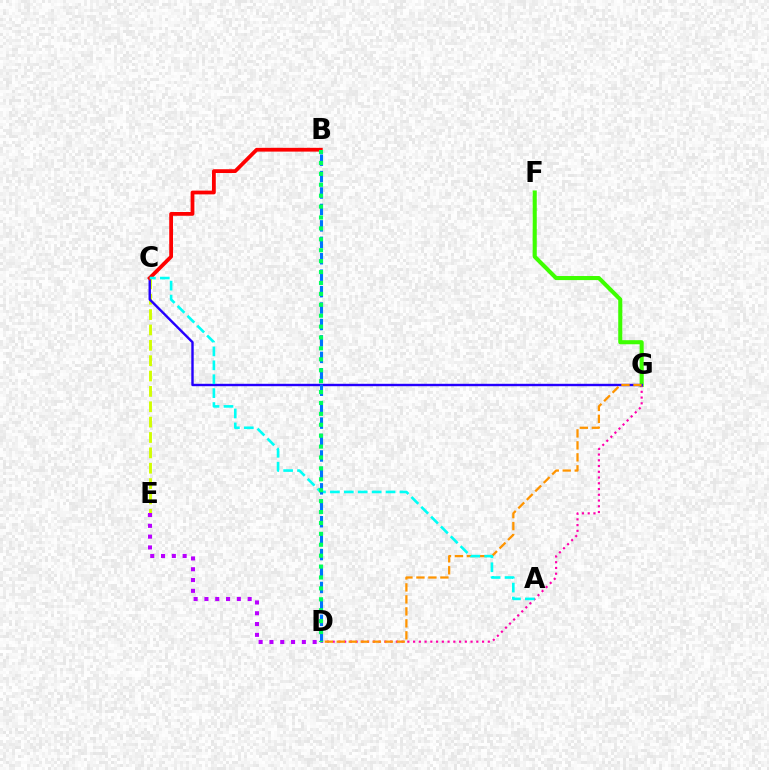{('C', 'E'): [{'color': '#d1ff00', 'line_style': 'dashed', 'thickness': 2.09}], ('F', 'G'): [{'color': '#3dff00', 'line_style': 'solid', 'thickness': 2.94}], ('D', 'G'): [{'color': '#ff00ac', 'line_style': 'dotted', 'thickness': 1.56}, {'color': '#ff9400', 'line_style': 'dashed', 'thickness': 1.63}], ('C', 'G'): [{'color': '#2500ff', 'line_style': 'solid', 'thickness': 1.73}], ('B', 'C'): [{'color': '#ff0000', 'line_style': 'solid', 'thickness': 2.72}], ('A', 'C'): [{'color': '#00fff6', 'line_style': 'dashed', 'thickness': 1.89}], ('B', 'D'): [{'color': '#0074ff', 'line_style': 'dashed', 'thickness': 2.23}, {'color': '#00ff5c', 'line_style': 'dotted', 'thickness': 2.96}], ('D', 'E'): [{'color': '#b900ff', 'line_style': 'dotted', 'thickness': 2.93}]}